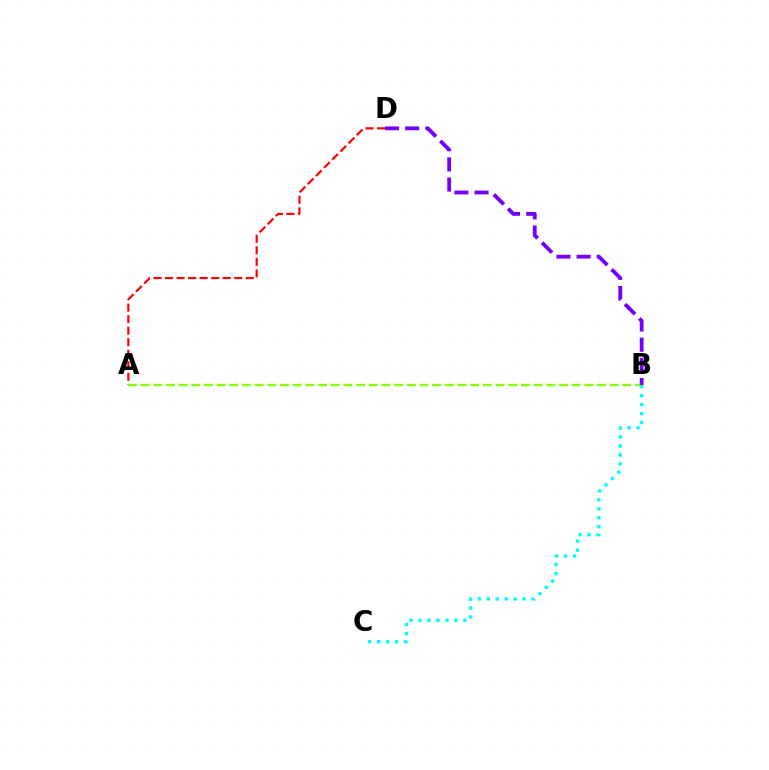{('A', 'D'): [{'color': '#ff0000', 'line_style': 'dashed', 'thickness': 1.57}], ('B', 'C'): [{'color': '#00fff6', 'line_style': 'dotted', 'thickness': 2.43}], ('A', 'B'): [{'color': '#84ff00', 'line_style': 'dashed', 'thickness': 1.72}], ('B', 'D'): [{'color': '#7200ff', 'line_style': 'dashed', 'thickness': 2.74}]}